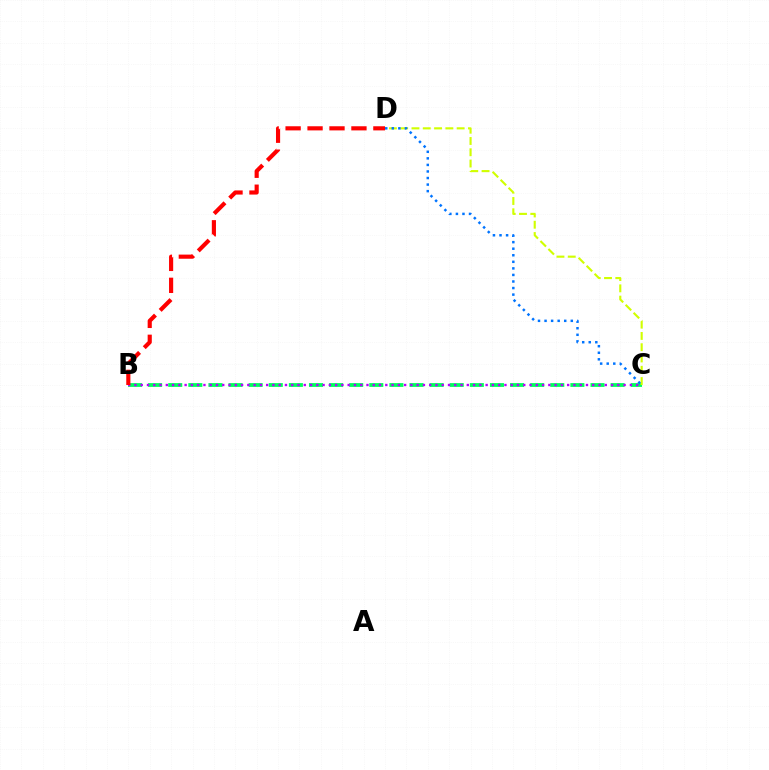{('B', 'C'): [{'color': '#00ff5c', 'line_style': 'dashed', 'thickness': 2.73}, {'color': '#b900ff', 'line_style': 'dotted', 'thickness': 1.7}], ('C', 'D'): [{'color': '#d1ff00', 'line_style': 'dashed', 'thickness': 1.53}, {'color': '#0074ff', 'line_style': 'dotted', 'thickness': 1.78}], ('B', 'D'): [{'color': '#ff0000', 'line_style': 'dashed', 'thickness': 2.98}]}